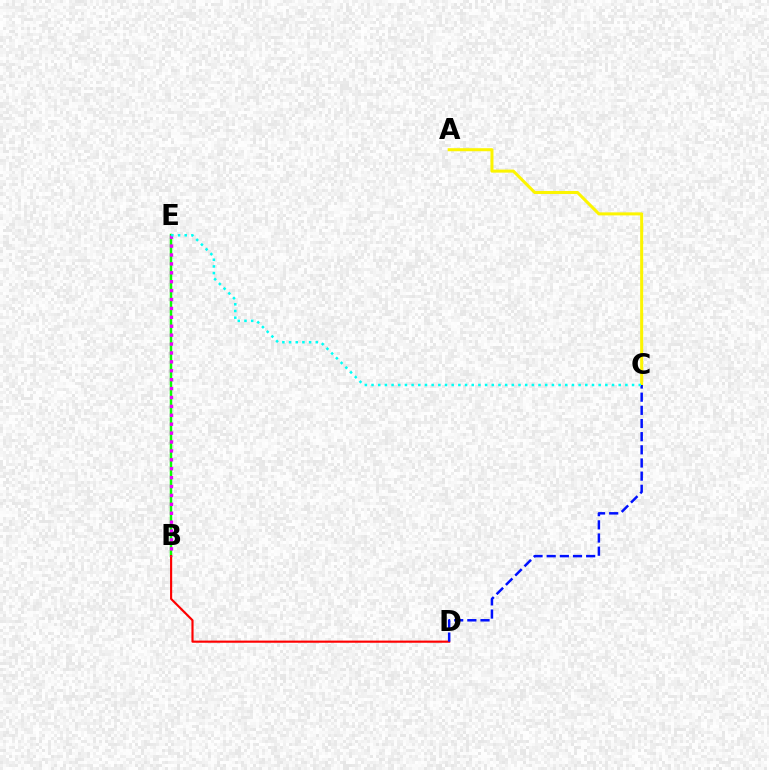{('A', 'C'): [{'color': '#fcf500', 'line_style': 'solid', 'thickness': 2.19}], ('B', 'E'): [{'color': '#08ff00', 'line_style': 'solid', 'thickness': 1.78}, {'color': '#ee00ff', 'line_style': 'dotted', 'thickness': 2.42}], ('B', 'D'): [{'color': '#ff0000', 'line_style': 'solid', 'thickness': 1.55}], ('C', 'D'): [{'color': '#0010ff', 'line_style': 'dashed', 'thickness': 1.79}], ('C', 'E'): [{'color': '#00fff6', 'line_style': 'dotted', 'thickness': 1.81}]}